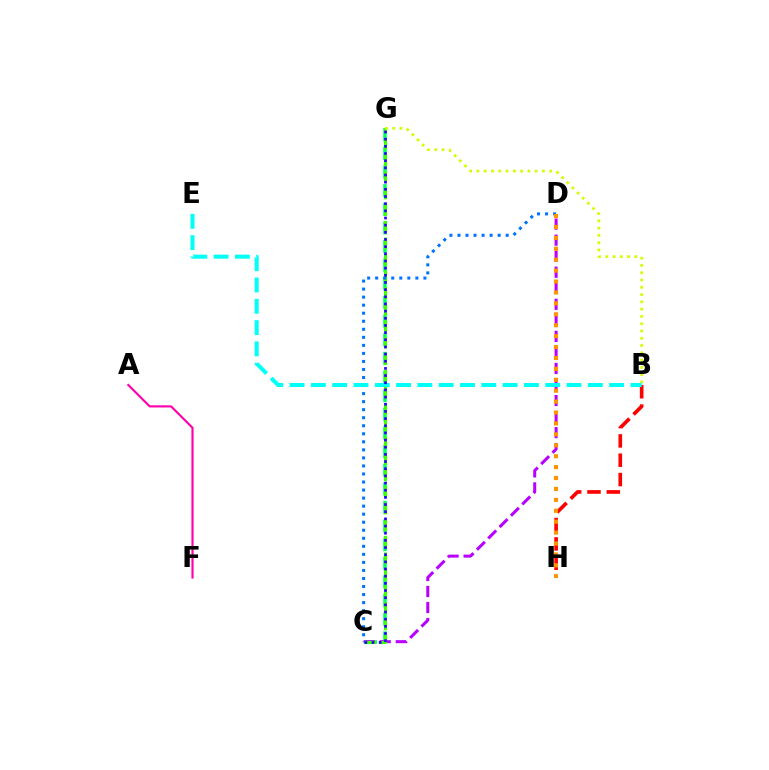{('C', 'G'): [{'color': '#00ff5c', 'line_style': 'dashed', 'thickness': 2.53}, {'color': '#3dff00', 'line_style': 'dashed', 'thickness': 2.25}, {'color': '#2500ff', 'line_style': 'dotted', 'thickness': 1.95}], ('B', 'H'): [{'color': '#ff0000', 'line_style': 'dashed', 'thickness': 2.63}], ('C', 'D'): [{'color': '#b900ff', 'line_style': 'dashed', 'thickness': 2.18}, {'color': '#0074ff', 'line_style': 'dotted', 'thickness': 2.18}], ('B', 'G'): [{'color': '#d1ff00', 'line_style': 'dotted', 'thickness': 1.98}], ('A', 'F'): [{'color': '#ff00ac', 'line_style': 'solid', 'thickness': 1.54}], ('B', 'E'): [{'color': '#00fff6', 'line_style': 'dashed', 'thickness': 2.89}], ('D', 'H'): [{'color': '#ff9400', 'line_style': 'dotted', 'thickness': 2.97}]}